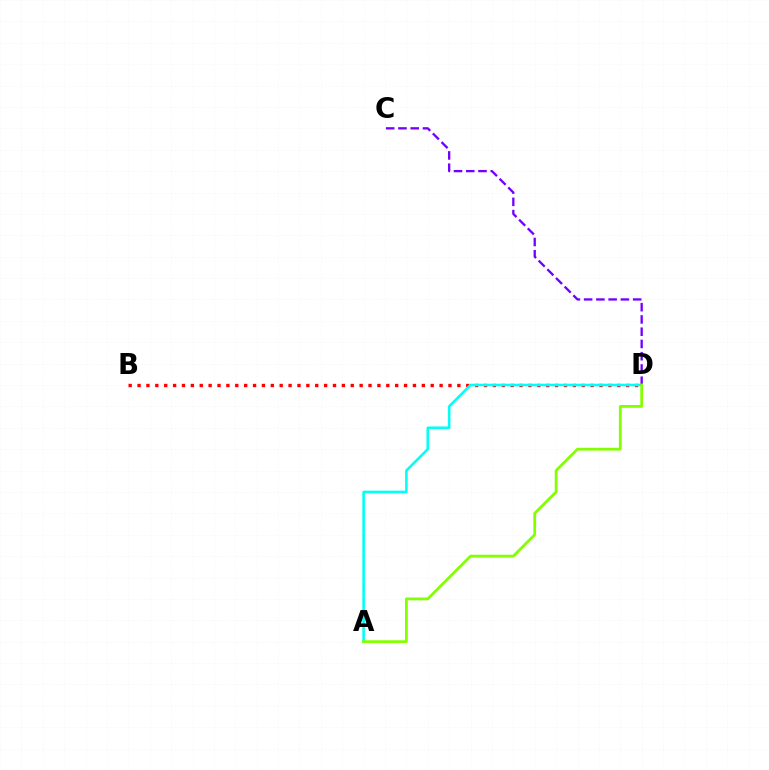{('B', 'D'): [{'color': '#ff0000', 'line_style': 'dotted', 'thickness': 2.41}], ('A', 'D'): [{'color': '#00fff6', 'line_style': 'solid', 'thickness': 1.86}, {'color': '#84ff00', 'line_style': 'solid', 'thickness': 2.01}], ('C', 'D'): [{'color': '#7200ff', 'line_style': 'dashed', 'thickness': 1.66}]}